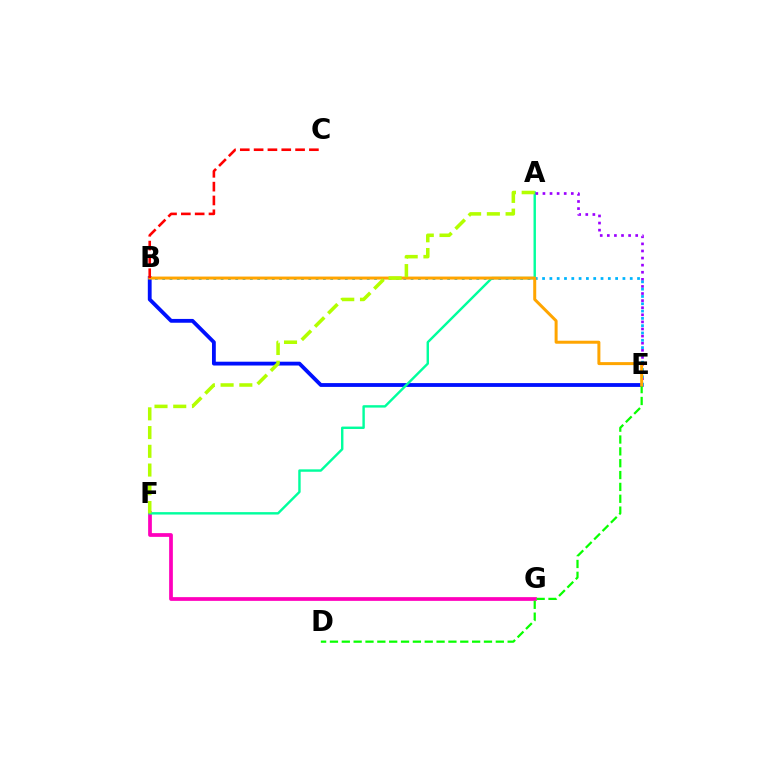{('B', 'E'): [{'color': '#0010ff', 'line_style': 'solid', 'thickness': 2.75}, {'color': '#00b5ff', 'line_style': 'dotted', 'thickness': 1.98}, {'color': '#ffa500', 'line_style': 'solid', 'thickness': 2.16}], ('F', 'G'): [{'color': '#ff00bd', 'line_style': 'solid', 'thickness': 2.69}], ('A', 'F'): [{'color': '#00ff9d', 'line_style': 'solid', 'thickness': 1.74}, {'color': '#b3ff00', 'line_style': 'dashed', 'thickness': 2.55}], ('A', 'E'): [{'color': '#9b00ff', 'line_style': 'dotted', 'thickness': 1.93}], ('D', 'E'): [{'color': '#08ff00', 'line_style': 'dashed', 'thickness': 1.61}], ('B', 'C'): [{'color': '#ff0000', 'line_style': 'dashed', 'thickness': 1.88}]}